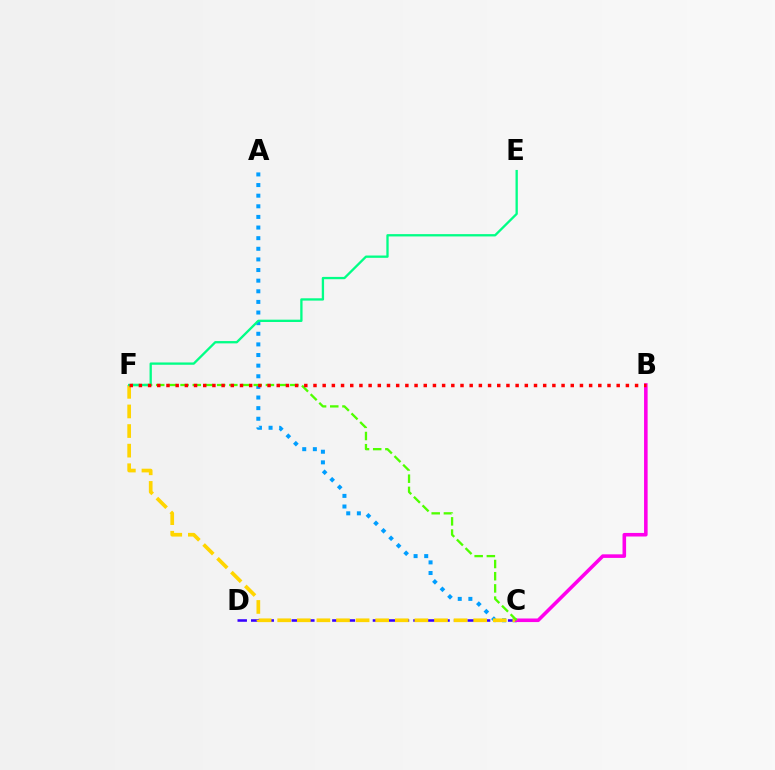{('C', 'D'): [{'color': '#3700ff', 'line_style': 'dashed', 'thickness': 1.84}], ('A', 'C'): [{'color': '#009eff', 'line_style': 'dotted', 'thickness': 2.89}], ('C', 'F'): [{'color': '#ffd500', 'line_style': 'dashed', 'thickness': 2.66}, {'color': '#4fff00', 'line_style': 'dashed', 'thickness': 1.66}], ('B', 'C'): [{'color': '#ff00ed', 'line_style': 'solid', 'thickness': 2.57}], ('E', 'F'): [{'color': '#00ff86', 'line_style': 'solid', 'thickness': 1.67}], ('B', 'F'): [{'color': '#ff0000', 'line_style': 'dotted', 'thickness': 2.5}]}